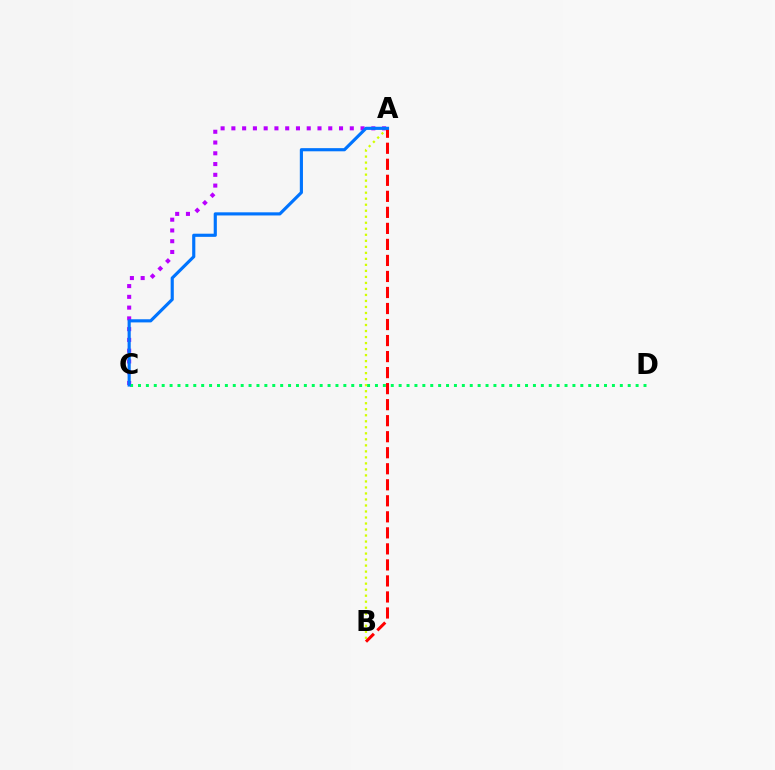{('A', 'C'): [{'color': '#b900ff', 'line_style': 'dotted', 'thickness': 2.92}, {'color': '#0074ff', 'line_style': 'solid', 'thickness': 2.26}], ('C', 'D'): [{'color': '#00ff5c', 'line_style': 'dotted', 'thickness': 2.15}], ('A', 'B'): [{'color': '#d1ff00', 'line_style': 'dotted', 'thickness': 1.63}, {'color': '#ff0000', 'line_style': 'dashed', 'thickness': 2.18}]}